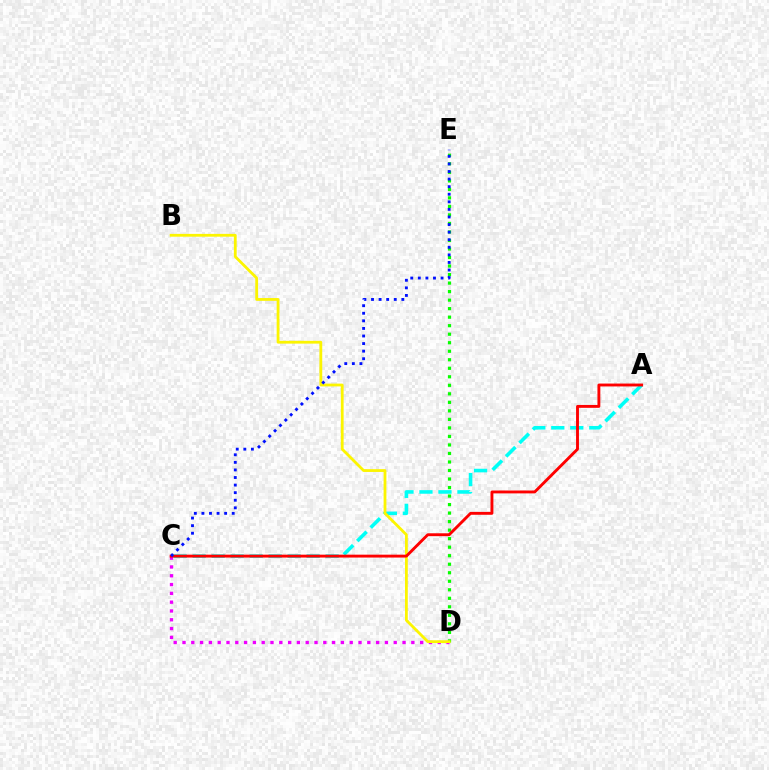{('D', 'E'): [{'color': '#08ff00', 'line_style': 'dotted', 'thickness': 2.31}], ('C', 'D'): [{'color': '#ee00ff', 'line_style': 'dotted', 'thickness': 2.39}], ('A', 'C'): [{'color': '#00fff6', 'line_style': 'dashed', 'thickness': 2.58}, {'color': '#ff0000', 'line_style': 'solid', 'thickness': 2.08}], ('B', 'D'): [{'color': '#fcf500', 'line_style': 'solid', 'thickness': 2.01}], ('C', 'E'): [{'color': '#0010ff', 'line_style': 'dotted', 'thickness': 2.06}]}